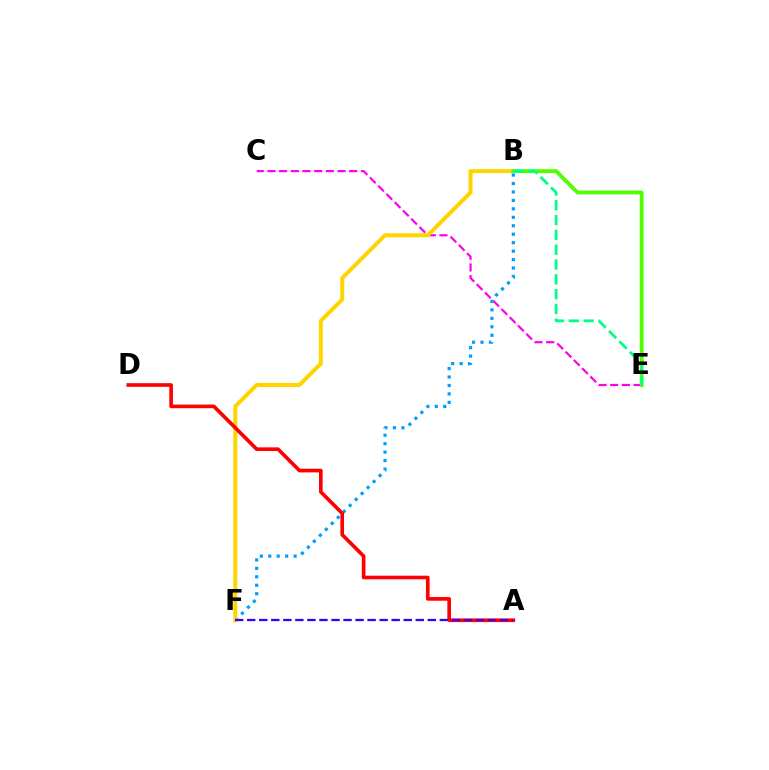{('C', 'E'): [{'color': '#ff00ed', 'line_style': 'dashed', 'thickness': 1.59}], ('B', 'F'): [{'color': '#009eff', 'line_style': 'dotted', 'thickness': 2.3}, {'color': '#ffd500', 'line_style': 'solid', 'thickness': 2.87}], ('B', 'E'): [{'color': '#4fff00', 'line_style': 'solid', 'thickness': 2.76}, {'color': '#00ff86', 'line_style': 'dashed', 'thickness': 2.01}], ('A', 'D'): [{'color': '#ff0000', 'line_style': 'solid', 'thickness': 2.63}], ('A', 'F'): [{'color': '#3700ff', 'line_style': 'dashed', 'thickness': 1.64}]}